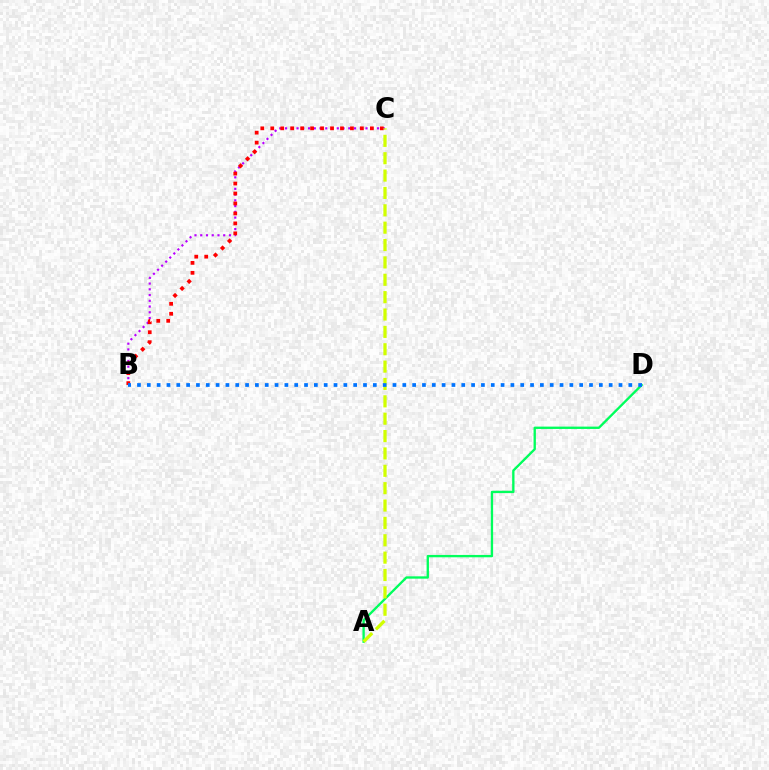{('B', 'C'): [{'color': '#b900ff', 'line_style': 'dotted', 'thickness': 1.56}, {'color': '#ff0000', 'line_style': 'dotted', 'thickness': 2.71}], ('A', 'D'): [{'color': '#00ff5c', 'line_style': 'solid', 'thickness': 1.68}], ('A', 'C'): [{'color': '#d1ff00', 'line_style': 'dashed', 'thickness': 2.36}], ('B', 'D'): [{'color': '#0074ff', 'line_style': 'dotted', 'thickness': 2.67}]}